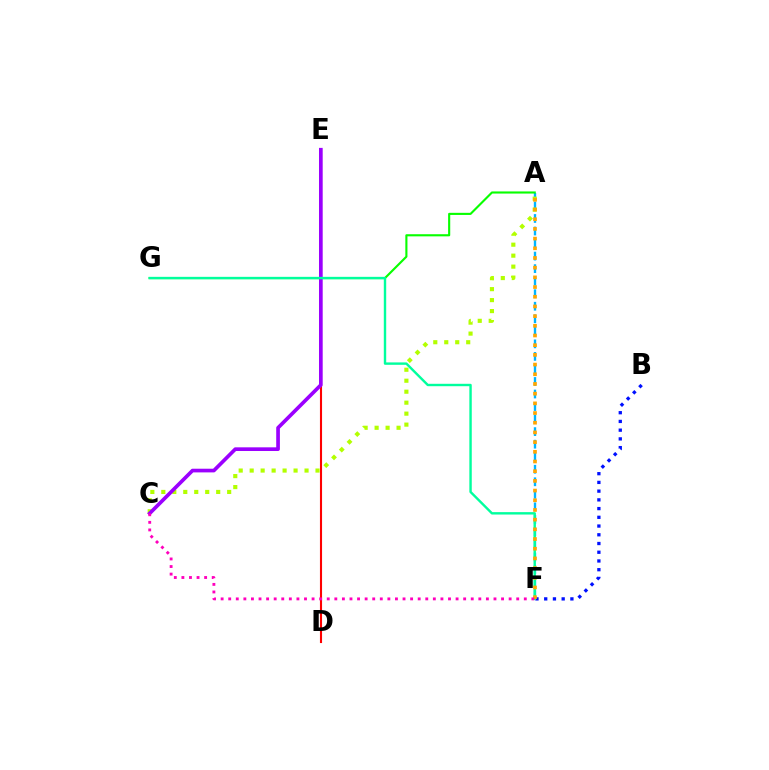{('A', 'F'): [{'color': '#00b5ff', 'line_style': 'dashed', 'thickness': 1.7}, {'color': '#ffa500', 'line_style': 'dotted', 'thickness': 2.63}], ('A', 'G'): [{'color': '#08ff00', 'line_style': 'solid', 'thickness': 1.53}], ('D', 'E'): [{'color': '#ff0000', 'line_style': 'solid', 'thickness': 1.52}], ('A', 'C'): [{'color': '#b3ff00', 'line_style': 'dotted', 'thickness': 2.98}], ('B', 'F'): [{'color': '#0010ff', 'line_style': 'dotted', 'thickness': 2.37}], ('C', 'E'): [{'color': '#9b00ff', 'line_style': 'solid', 'thickness': 2.65}], ('F', 'G'): [{'color': '#00ff9d', 'line_style': 'solid', 'thickness': 1.73}], ('C', 'F'): [{'color': '#ff00bd', 'line_style': 'dotted', 'thickness': 2.06}]}